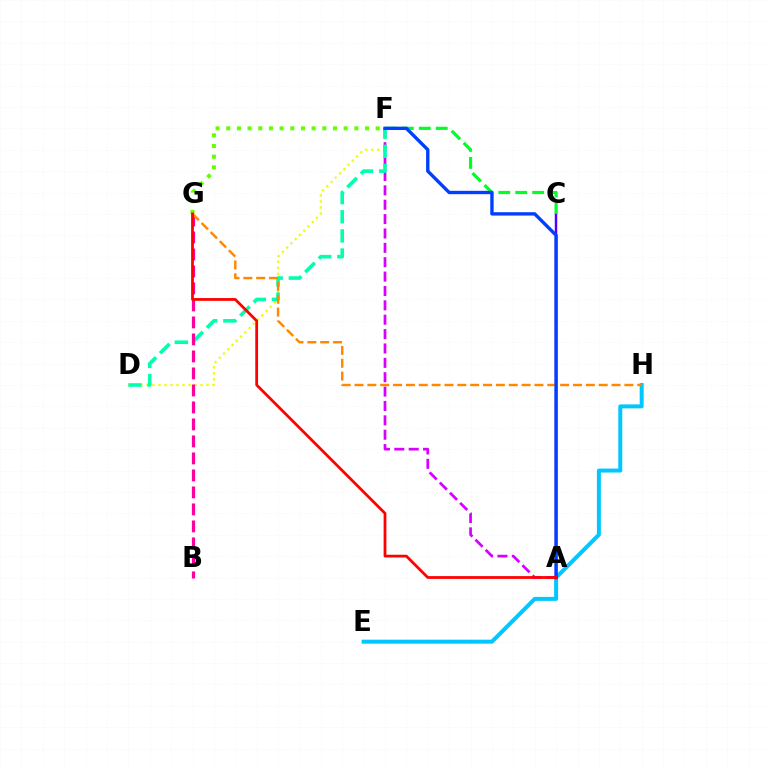{('D', 'F'): [{'color': '#eeff00', 'line_style': 'dotted', 'thickness': 1.63}, {'color': '#00ffaf', 'line_style': 'dashed', 'thickness': 2.6}], ('A', 'F'): [{'color': '#d600ff', 'line_style': 'dashed', 'thickness': 1.95}, {'color': '#003fff', 'line_style': 'solid', 'thickness': 2.42}], ('E', 'H'): [{'color': '#00c7ff', 'line_style': 'solid', 'thickness': 2.86}], ('A', 'C'): [{'color': '#4f00ff', 'line_style': 'solid', 'thickness': 1.77}], ('B', 'G'): [{'color': '#ff00a0', 'line_style': 'dashed', 'thickness': 2.31}], ('C', 'F'): [{'color': '#00ff27', 'line_style': 'dashed', 'thickness': 2.3}], ('F', 'G'): [{'color': '#66ff00', 'line_style': 'dotted', 'thickness': 2.9}], ('G', 'H'): [{'color': '#ff8800', 'line_style': 'dashed', 'thickness': 1.75}], ('A', 'G'): [{'color': '#ff0000', 'line_style': 'solid', 'thickness': 1.99}]}